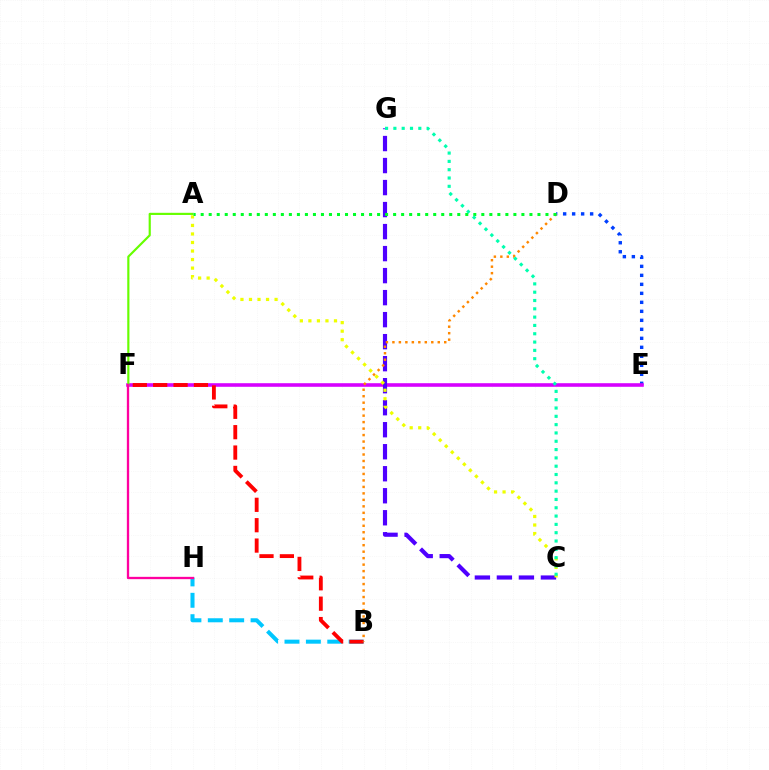{('B', 'H'): [{'color': '#00c7ff', 'line_style': 'dashed', 'thickness': 2.91}], ('D', 'E'): [{'color': '#003fff', 'line_style': 'dotted', 'thickness': 2.44}], ('E', 'F'): [{'color': '#d600ff', 'line_style': 'solid', 'thickness': 2.58}], ('C', 'G'): [{'color': '#4f00ff', 'line_style': 'dashed', 'thickness': 2.99}, {'color': '#00ffaf', 'line_style': 'dotted', 'thickness': 2.26}], ('A', 'C'): [{'color': '#eeff00', 'line_style': 'dotted', 'thickness': 2.32}], ('B', 'F'): [{'color': '#ff0000', 'line_style': 'dashed', 'thickness': 2.77}], ('A', 'F'): [{'color': '#66ff00', 'line_style': 'solid', 'thickness': 1.56}], ('B', 'D'): [{'color': '#ff8800', 'line_style': 'dotted', 'thickness': 1.76}], ('A', 'D'): [{'color': '#00ff27', 'line_style': 'dotted', 'thickness': 2.18}], ('F', 'H'): [{'color': '#ff00a0', 'line_style': 'solid', 'thickness': 1.66}]}